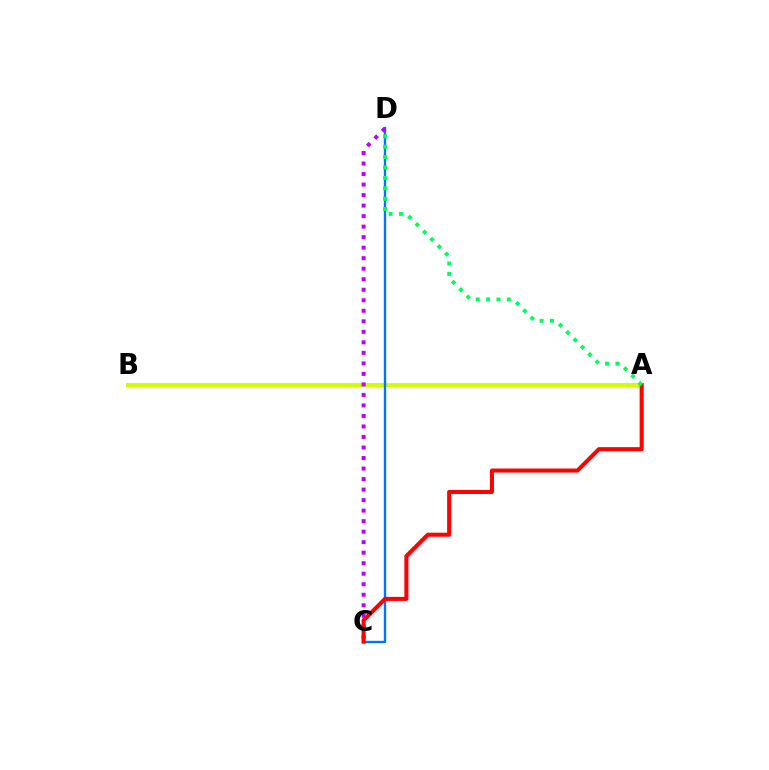{('A', 'B'): [{'color': '#d1ff00', 'line_style': 'solid', 'thickness': 2.89}], ('C', 'D'): [{'color': '#0074ff', 'line_style': 'solid', 'thickness': 1.7}, {'color': '#b900ff', 'line_style': 'dotted', 'thickness': 2.86}], ('A', 'C'): [{'color': '#ff0000', 'line_style': 'solid', 'thickness': 2.92}], ('A', 'D'): [{'color': '#00ff5c', 'line_style': 'dotted', 'thickness': 2.82}]}